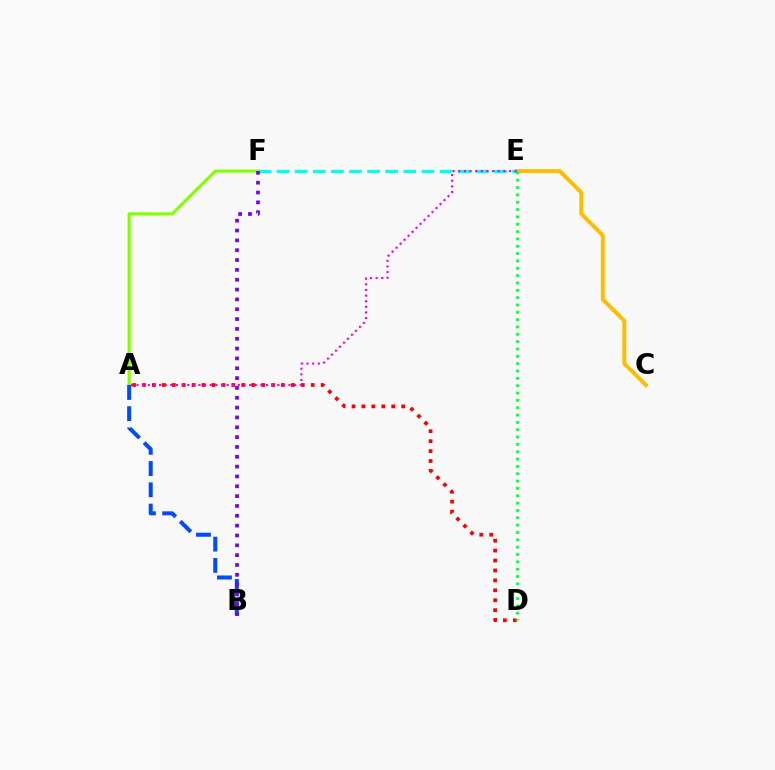{('C', 'E'): [{'color': '#ffbd00', 'line_style': 'solid', 'thickness': 2.85}], ('E', 'F'): [{'color': '#00fff6', 'line_style': 'dashed', 'thickness': 2.46}], ('A', 'D'): [{'color': '#ff0000', 'line_style': 'dotted', 'thickness': 2.7}], ('D', 'E'): [{'color': '#00ff39', 'line_style': 'dotted', 'thickness': 1.99}], ('A', 'F'): [{'color': '#84ff00', 'line_style': 'solid', 'thickness': 2.26}], ('A', 'E'): [{'color': '#ff00cf', 'line_style': 'dotted', 'thickness': 1.53}], ('A', 'B'): [{'color': '#004bff', 'line_style': 'dashed', 'thickness': 2.89}], ('B', 'F'): [{'color': '#7200ff', 'line_style': 'dotted', 'thickness': 2.67}]}